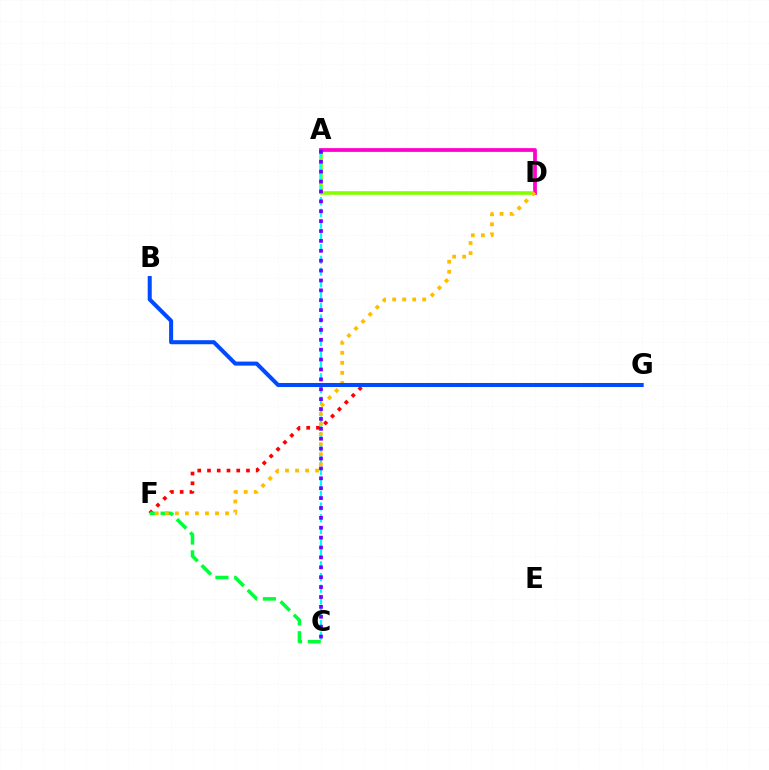{('F', 'G'): [{'color': '#ff0000', 'line_style': 'dotted', 'thickness': 2.65}], ('A', 'D'): [{'color': '#84ff00', 'line_style': 'solid', 'thickness': 2.57}, {'color': '#ff00cf', 'line_style': 'solid', 'thickness': 2.7}], ('A', 'C'): [{'color': '#00fff6', 'line_style': 'dashed', 'thickness': 1.6}, {'color': '#7200ff', 'line_style': 'dotted', 'thickness': 2.69}], ('C', 'F'): [{'color': '#00ff39', 'line_style': 'dashed', 'thickness': 2.55}], ('D', 'F'): [{'color': '#ffbd00', 'line_style': 'dotted', 'thickness': 2.72}], ('B', 'G'): [{'color': '#004bff', 'line_style': 'solid', 'thickness': 2.91}]}